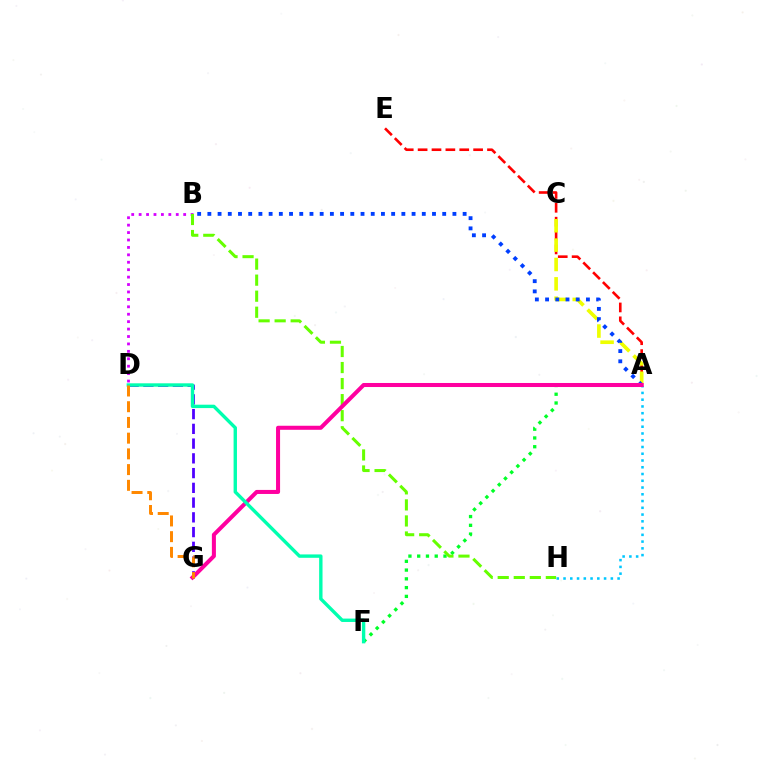{('A', 'E'): [{'color': '#ff0000', 'line_style': 'dashed', 'thickness': 1.89}], ('A', 'F'): [{'color': '#00ff27', 'line_style': 'dotted', 'thickness': 2.38}], ('B', 'D'): [{'color': '#d600ff', 'line_style': 'dotted', 'thickness': 2.02}], ('A', 'C'): [{'color': '#eeff00', 'line_style': 'dashed', 'thickness': 2.63}], ('A', 'H'): [{'color': '#00c7ff', 'line_style': 'dotted', 'thickness': 1.84}], ('B', 'H'): [{'color': '#66ff00', 'line_style': 'dashed', 'thickness': 2.18}], ('D', 'G'): [{'color': '#4f00ff', 'line_style': 'dashed', 'thickness': 2.0}, {'color': '#ff8800', 'line_style': 'dashed', 'thickness': 2.14}], ('A', 'B'): [{'color': '#003fff', 'line_style': 'dotted', 'thickness': 2.77}], ('A', 'G'): [{'color': '#ff00a0', 'line_style': 'solid', 'thickness': 2.91}], ('D', 'F'): [{'color': '#00ffaf', 'line_style': 'solid', 'thickness': 2.44}]}